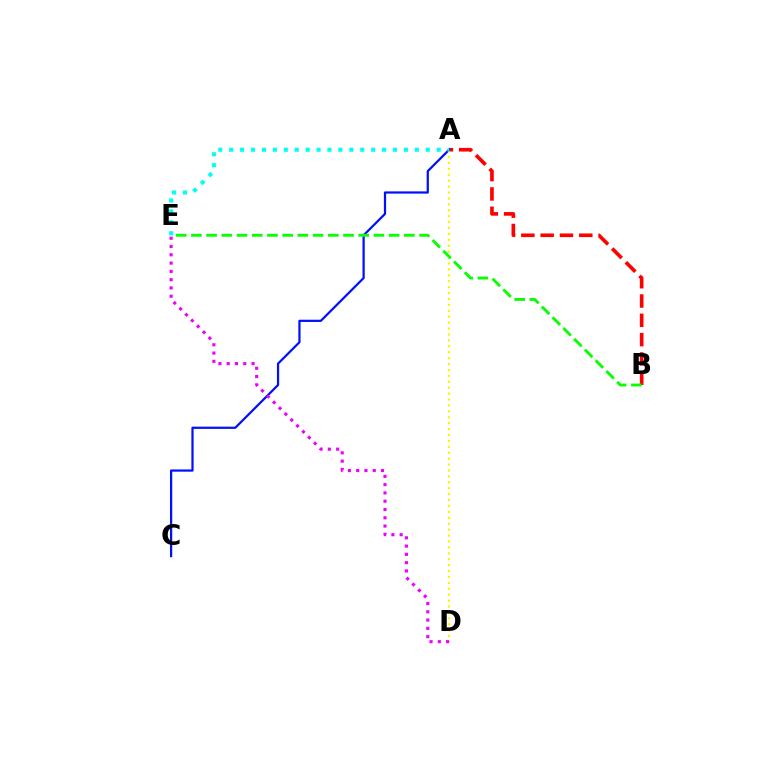{('A', 'B'): [{'color': '#ff0000', 'line_style': 'dashed', 'thickness': 2.62}], ('A', 'D'): [{'color': '#fcf500', 'line_style': 'dotted', 'thickness': 1.61}], ('A', 'C'): [{'color': '#0010ff', 'line_style': 'solid', 'thickness': 1.6}], ('B', 'E'): [{'color': '#08ff00', 'line_style': 'dashed', 'thickness': 2.07}], ('A', 'E'): [{'color': '#00fff6', 'line_style': 'dotted', 'thickness': 2.97}], ('D', 'E'): [{'color': '#ee00ff', 'line_style': 'dotted', 'thickness': 2.25}]}